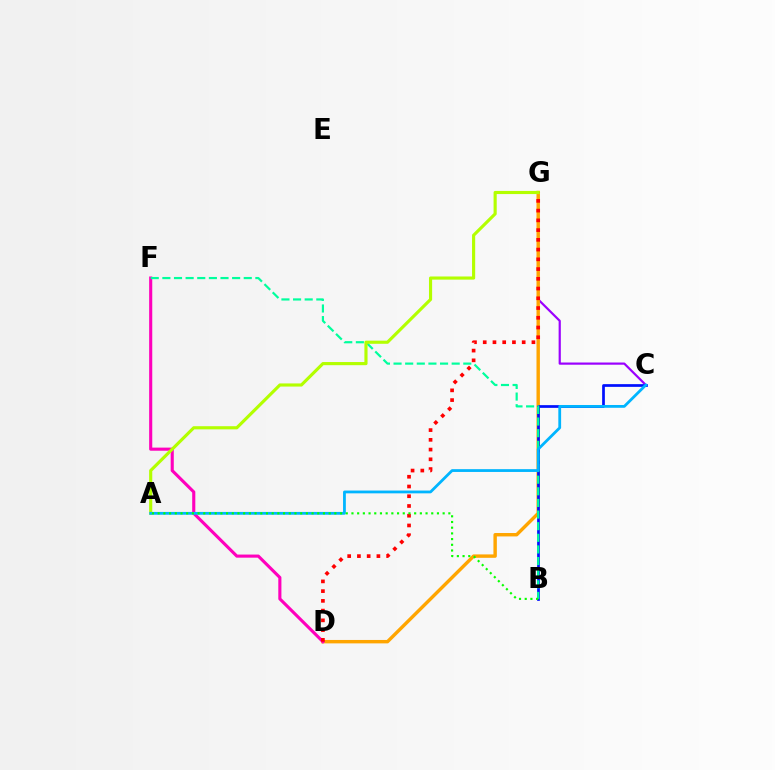{('C', 'G'): [{'color': '#9b00ff', 'line_style': 'solid', 'thickness': 1.58}], ('D', 'G'): [{'color': '#ffa500', 'line_style': 'solid', 'thickness': 2.46}, {'color': '#ff0000', 'line_style': 'dotted', 'thickness': 2.65}], ('D', 'F'): [{'color': '#ff00bd', 'line_style': 'solid', 'thickness': 2.24}], ('B', 'C'): [{'color': '#0010ff', 'line_style': 'solid', 'thickness': 1.96}], ('B', 'F'): [{'color': '#00ff9d', 'line_style': 'dashed', 'thickness': 1.58}], ('A', 'G'): [{'color': '#b3ff00', 'line_style': 'solid', 'thickness': 2.26}], ('A', 'C'): [{'color': '#00b5ff', 'line_style': 'solid', 'thickness': 2.01}], ('A', 'B'): [{'color': '#08ff00', 'line_style': 'dotted', 'thickness': 1.55}]}